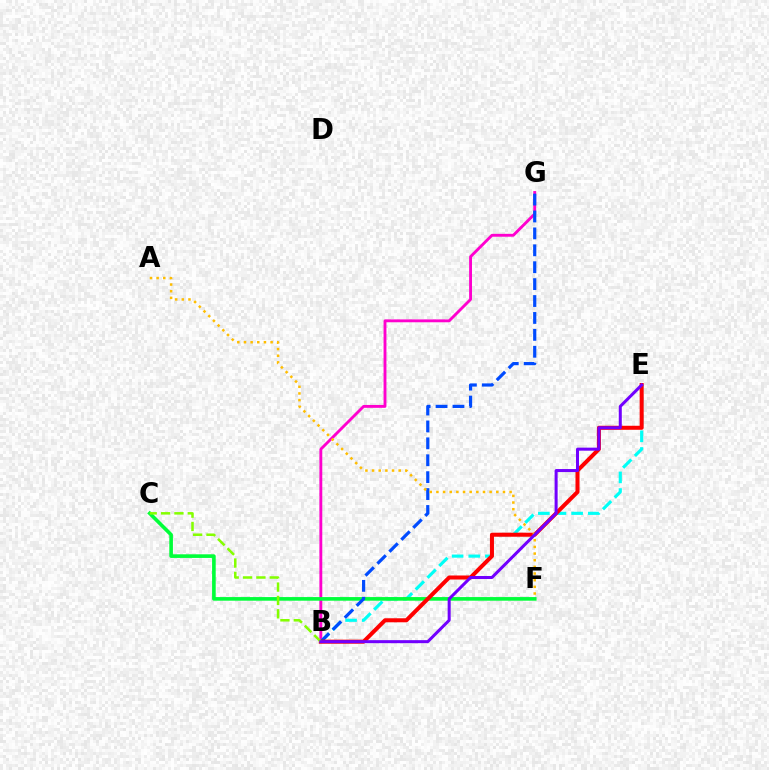{('B', 'G'): [{'color': '#ff00cf', 'line_style': 'solid', 'thickness': 2.07}, {'color': '#004bff', 'line_style': 'dashed', 'thickness': 2.3}], ('B', 'E'): [{'color': '#00fff6', 'line_style': 'dashed', 'thickness': 2.26}, {'color': '#ff0000', 'line_style': 'solid', 'thickness': 2.9}, {'color': '#7200ff', 'line_style': 'solid', 'thickness': 2.18}], ('C', 'F'): [{'color': '#00ff39', 'line_style': 'solid', 'thickness': 2.61}], ('A', 'F'): [{'color': '#ffbd00', 'line_style': 'dotted', 'thickness': 1.81}], ('B', 'C'): [{'color': '#84ff00', 'line_style': 'dashed', 'thickness': 1.82}]}